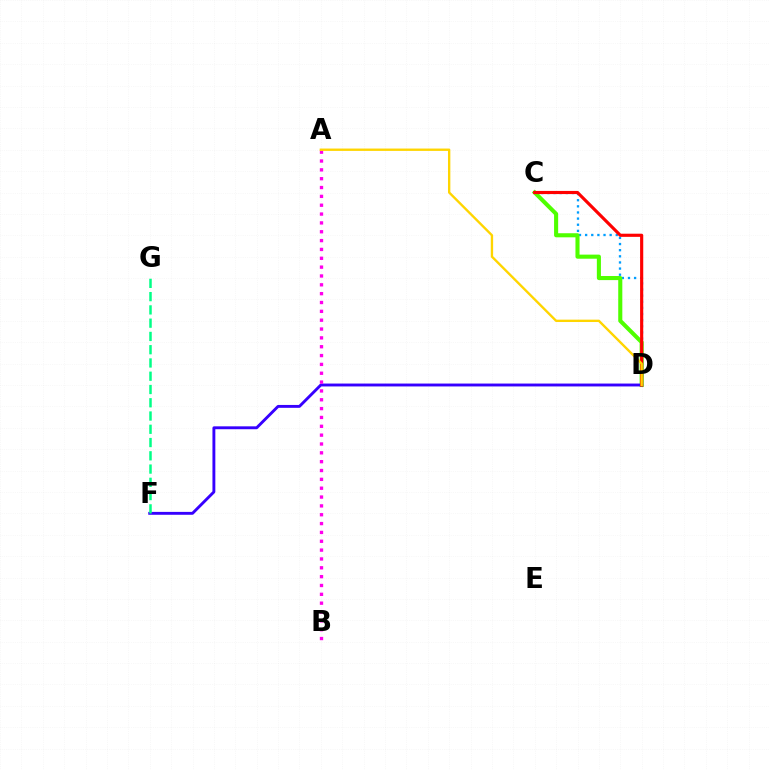{('C', 'D'): [{'color': '#009eff', 'line_style': 'dotted', 'thickness': 1.67}, {'color': '#4fff00', 'line_style': 'solid', 'thickness': 2.94}, {'color': '#ff0000', 'line_style': 'solid', 'thickness': 2.27}], ('D', 'F'): [{'color': '#3700ff', 'line_style': 'solid', 'thickness': 2.08}], ('A', 'B'): [{'color': '#ff00ed', 'line_style': 'dotted', 'thickness': 2.4}], ('A', 'D'): [{'color': '#ffd500', 'line_style': 'solid', 'thickness': 1.7}], ('F', 'G'): [{'color': '#00ff86', 'line_style': 'dashed', 'thickness': 1.8}]}